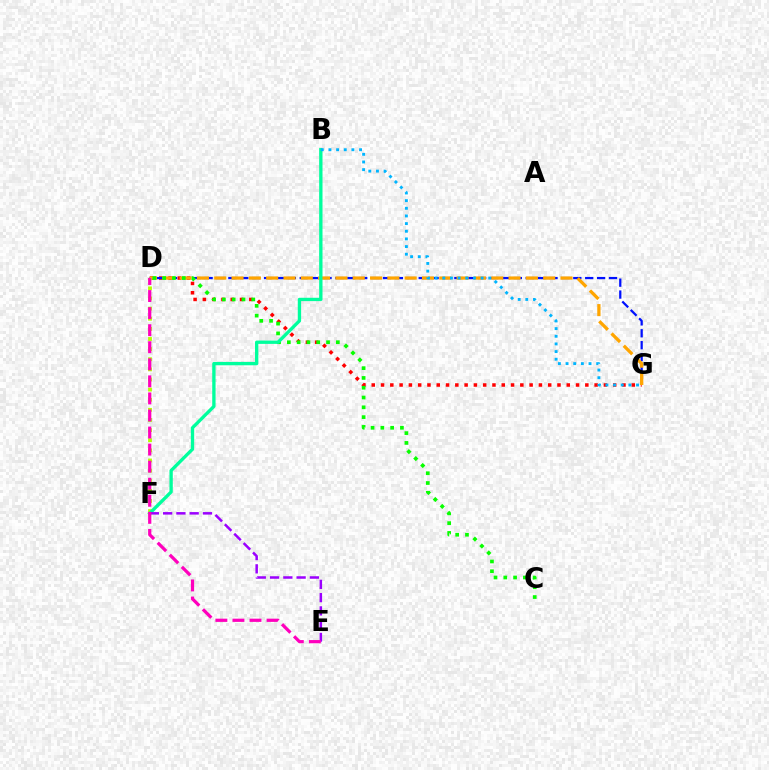{('D', 'G'): [{'color': '#ff0000', 'line_style': 'dotted', 'thickness': 2.52}, {'color': '#0010ff', 'line_style': 'dashed', 'thickness': 1.62}, {'color': '#ffa500', 'line_style': 'dashed', 'thickness': 2.35}], ('C', 'D'): [{'color': '#08ff00', 'line_style': 'dotted', 'thickness': 2.66}], ('D', 'F'): [{'color': '#b3ff00', 'line_style': 'dotted', 'thickness': 2.75}], ('B', 'F'): [{'color': '#00ff9d', 'line_style': 'solid', 'thickness': 2.4}], ('E', 'F'): [{'color': '#9b00ff', 'line_style': 'dashed', 'thickness': 1.8}], ('D', 'E'): [{'color': '#ff00bd', 'line_style': 'dashed', 'thickness': 2.32}], ('B', 'G'): [{'color': '#00b5ff', 'line_style': 'dotted', 'thickness': 2.08}]}